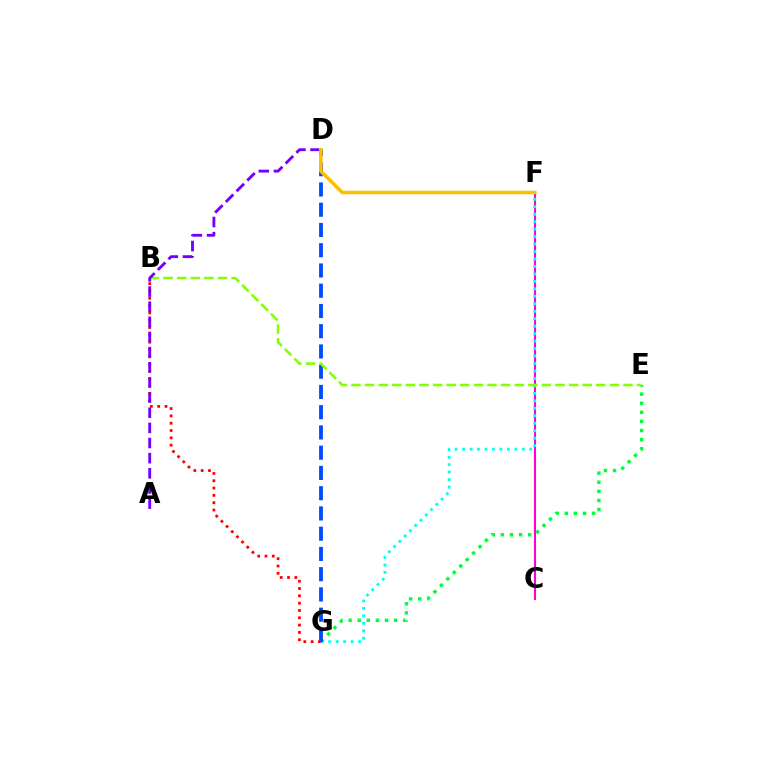{('E', 'G'): [{'color': '#00ff39', 'line_style': 'dotted', 'thickness': 2.47}], ('C', 'F'): [{'color': '#ff00cf', 'line_style': 'solid', 'thickness': 1.51}], ('B', 'G'): [{'color': '#ff0000', 'line_style': 'dotted', 'thickness': 1.99}], ('F', 'G'): [{'color': '#00fff6', 'line_style': 'dotted', 'thickness': 2.03}], ('D', 'G'): [{'color': '#004bff', 'line_style': 'dashed', 'thickness': 2.75}], ('B', 'E'): [{'color': '#84ff00', 'line_style': 'dashed', 'thickness': 1.85}], ('A', 'D'): [{'color': '#7200ff', 'line_style': 'dashed', 'thickness': 2.06}], ('D', 'F'): [{'color': '#ffbd00', 'line_style': 'solid', 'thickness': 2.54}]}